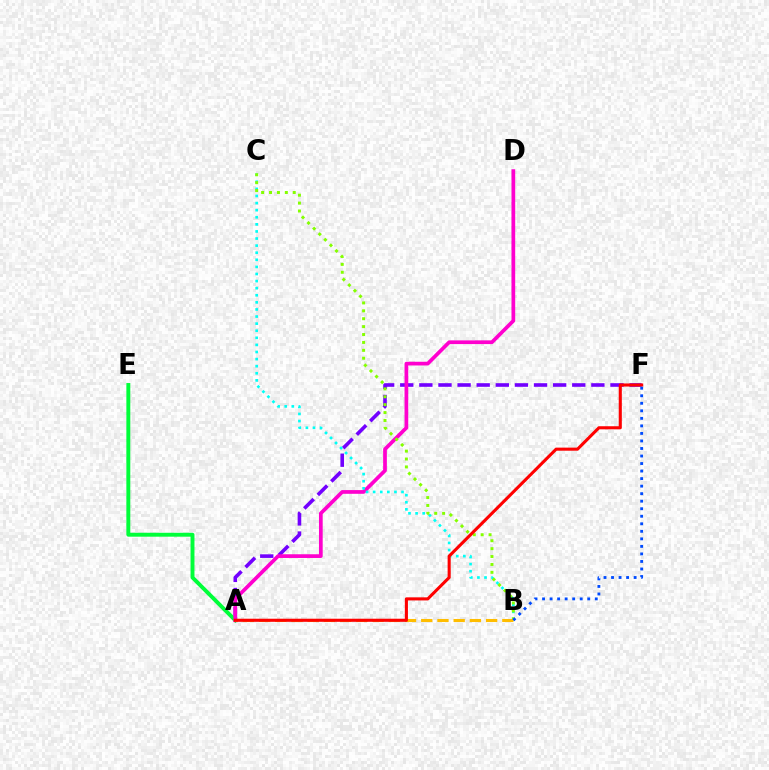{('A', 'F'): [{'color': '#7200ff', 'line_style': 'dashed', 'thickness': 2.6}, {'color': '#ff0000', 'line_style': 'solid', 'thickness': 2.22}], ('A', 'E'): [{'color': '#00ff39', 'line_style': 'solid', 'thickness': 2.82}], ('A', 'D'): [{'color': '#ff00cf', 'line_style': 'solid', 'thickness': 2.68}], ('B', 'C'): [{'color': '#00fff6', 'line_style': 'dotted', 'thickness': 1.93}, {'color': '#84ff00', 'line_style': 'dotted', 'thickness': 2.15}], ('A', 'B'): [{'color': '#ffbd00', 'line_style': 'dashed', 'thickness': 2.2}], ('B', 'F'): [{'color': '#004bff', 'line_style': 'dotted', 'thickness': 2.05}]}